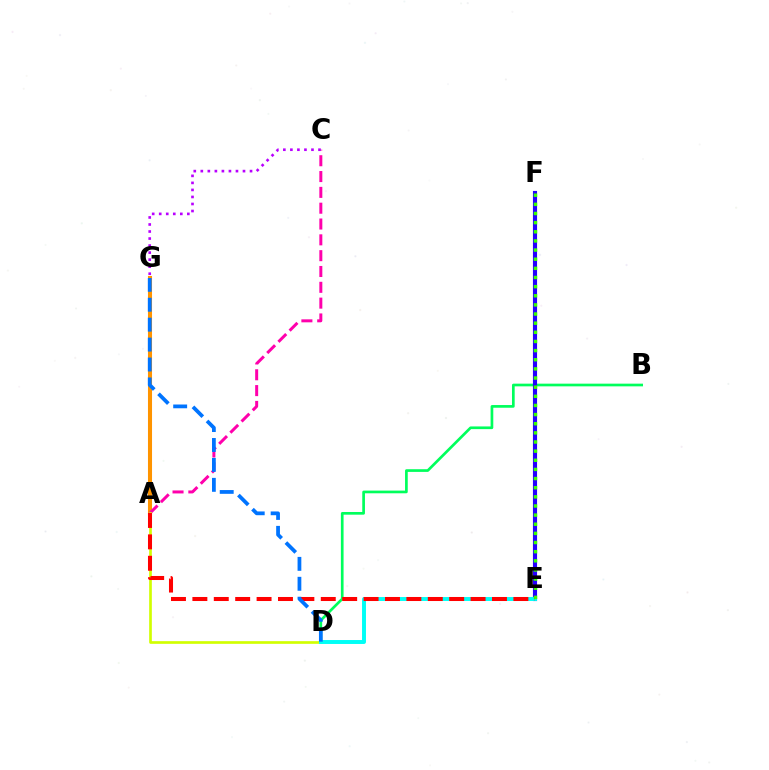{('A', 'G'): [{'color': '#ff9400', 'line_style': 'solid', 'thickness': 2.93}], ('B', 'D'): [{'color': '#00ff5c', 'line_style': 'solid', 'thickness': 1.94}], ('E', 'F'): [{'color': '#2500ff', 'line_style': 'solid', 'thickness': 2.97}, {'color': '#3dff00', 'line_style': 'dotted', 'thickness': 2.48}], ('A', 'C'): [{'color': '#ff00ac', 'line_style': 'dashed', 'thickness': 2.15}], ('A', 'D'): [{'color': '#d1ff00', 'line_style': 'solid', 'thickness': 1.93}], ('D', 'E'): [{'color': '#00fff6', 'line_style': 'solid', 'thickness': 2.83}], ('A', 'E'): [{'color': '#ff0000', 'line_style': 'dashed', 'thickness': 2.91}], ('D', 'G'): [{'color': '#0074ff', 'line_style': 'dashed', 'thickness': 2.71}], ('C', 'G'): [{'color': '#b900ff', 'line_style': 'dotted', 'thickness': 1.91}]}